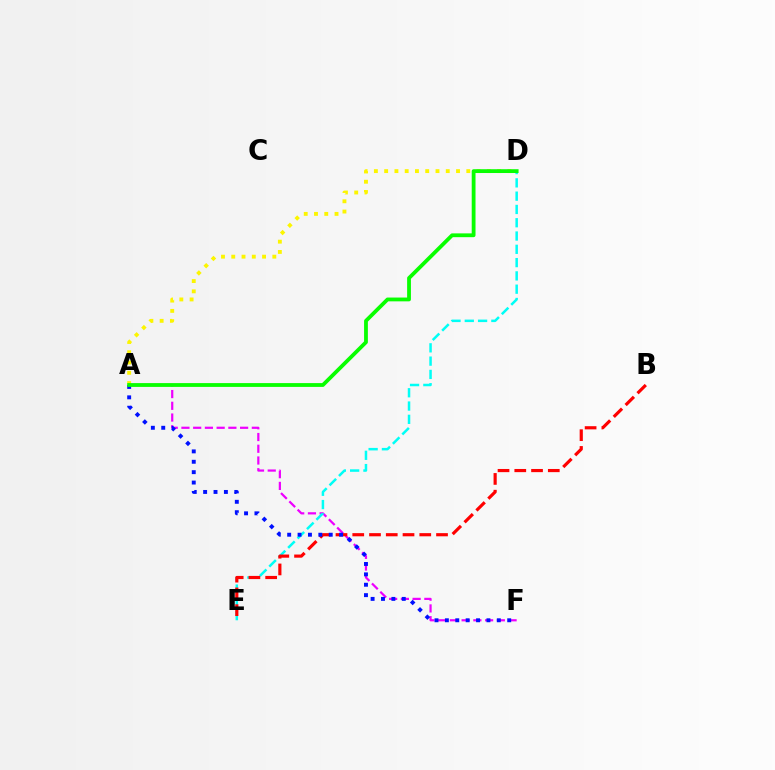{('A', 'F'): [{'color': '#ee00ff', 'line_style': 'dashed', 'thickness': 1.59}, {'color': '#0010ff', 'line_style': 'dotted', 'thickness': 2.82}], ('D', 'E'): [{'color': '#00fff6', 'line_style': 'dashed', 'thickness': 1.81}], ('B', 'E'): [{'color': '#ff0000', 'line_style': 'dashed', 'thickness': 2.28}], ('A', 'D'): [{'color': '#fcf500', 'line_style': 'dotted', 'thickness': 2.79}, {'color': '#08ff00', 'line_style': 'solid', 'thickness': 2.74}]}